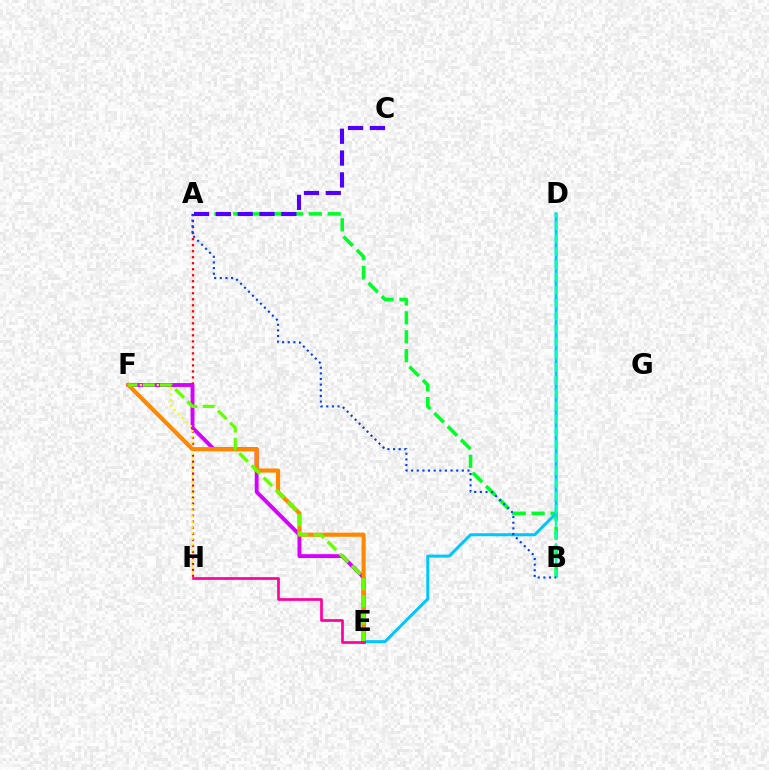{('A', 'H'): [{'color': '#ff0000', 'line_style': 'dotted', 'thickness': 1.63}], ('A', 'B'): [{'color': '#00ff27', 'line_style': 'dashed', 'thickness': 2.57}, {'color': '#003fff', 'line_style': 'dotted', 'thickness': 1.53}], ('A', 'C'): [{'color': '#4f00ff', 'line_style': 'dashed', 'thickness': 2.96}], ('D', 'E'): [{'color': '#00c7ff', 'line_style': 'solid', 'thickness': 2.18}], ('E', 'F'): [{'color': '#d600ff', 'line_style': 'solid', 'thickness': 2.79}, {'color': '#ff8800', 'line_style': 'solid', 'thickness': 2.97}, {'color': '#66ff00', 'line_style': 'dashed', 'thickness': 2.33}], ('B', 'D'): [{'color': '#00ffaf', 'line_style': 'dashed', 'thickness': 1.75}], ('F', 'H'): [{'color': '#eeff00', 'line_style': 'dotted', 'thickness': 1.54}], ('E', 'H'): [{'color': '#ff00a0', 'line_style': 'solid', 'thickness': 1.94}]}